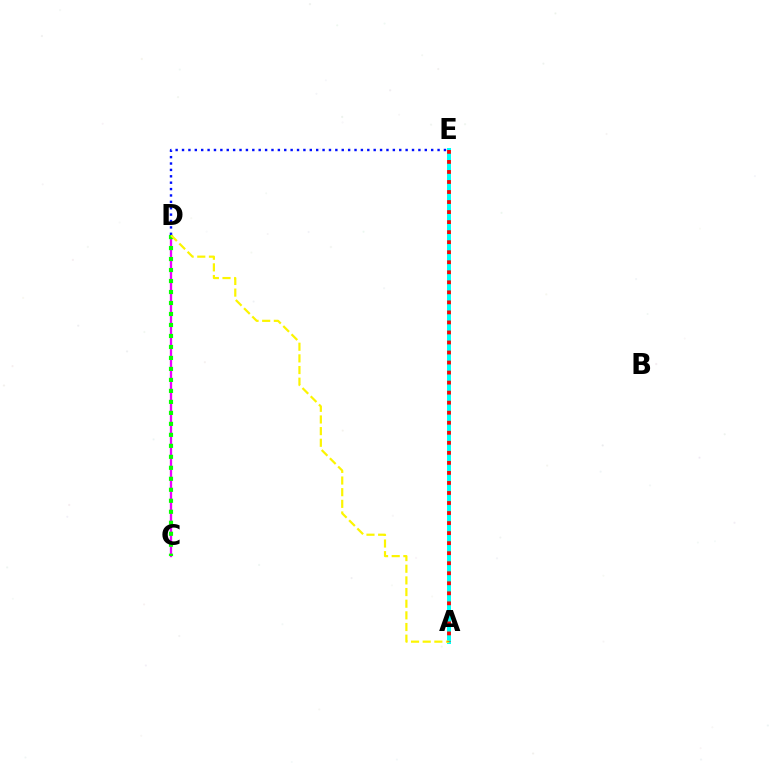{('C', 'D'): [{'color': '#ee00ff', 'line_style': 'solid', 'thickness': 1.66}, {'color': '#08ff00', 'line_style': 'dotted', 'thickness': 2.99}], ('D', 'E'): [{'color': '#0010ff', 'line_style': 'dotted', 'thickness': 1.74}], ('A', 'E'): [{'color': '#00fff6', 'line_style': 'solid', 'thickness': 2.88}, {'color': '#ff0000', 'line_style': 'dotted', 'thickness': 2.73}], ('A', 'D'): [{'color': '#fcf500', 'line_style': 'dashed', 'thickness': 1.58}]}